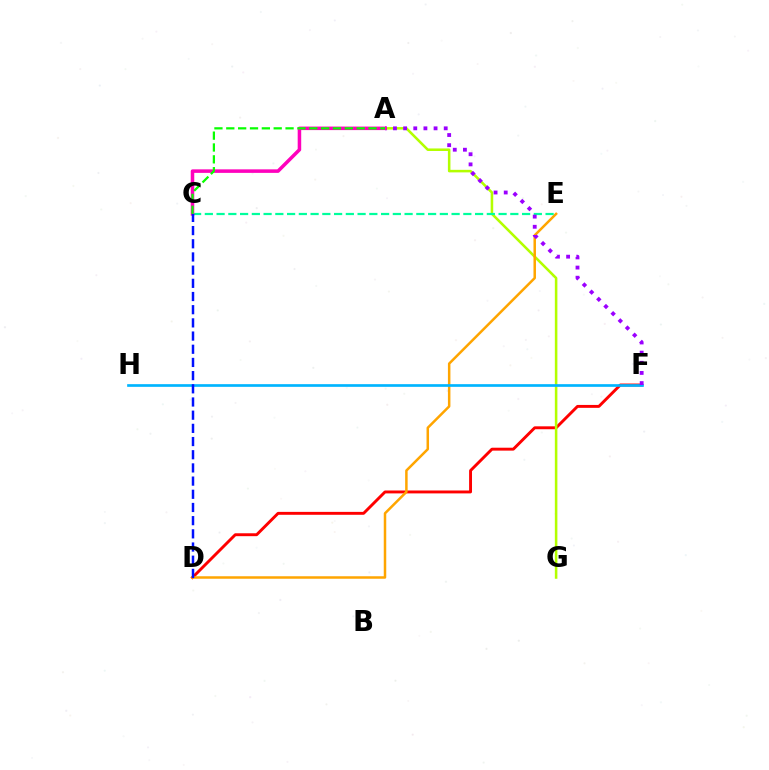{('D', 'F'): [{'color': '#ff0000', 'line_style': 'solid', 'thickness': 2.09}], ('A', 'G'): [{'color': '#b3ff00', 'line_style': 'solid', 'thickness': 1.83}], ('D', 'E'): [{'color': '#ffa500', 'line_style': 'solid', 'thickness': 1.8}], ('C', 'E'): [{'color': '#00ff9d', 'line_style': 'dashed', 'thickness': 1.6}], ('F', 'H'): [{'color': '#00b5ff', 'line_style': 'solid', 'thickness': 1.93}], ('A', 'F'): [{'color': '#9b00ff', 'line_style': 'dotted', 'thickness': 2.76}], ('A', 'C'): [{'color': '#ff00bd', 'line_style': 'solid', 'thickness': 2.54}, {'color': '#08ff00', 'line_style': 'dashed', 'thickness': 1.61}], ('C', 'D'): [{'color': '#0010ff', 'line_style': 'dashed', 'thickness': 1.79}]}